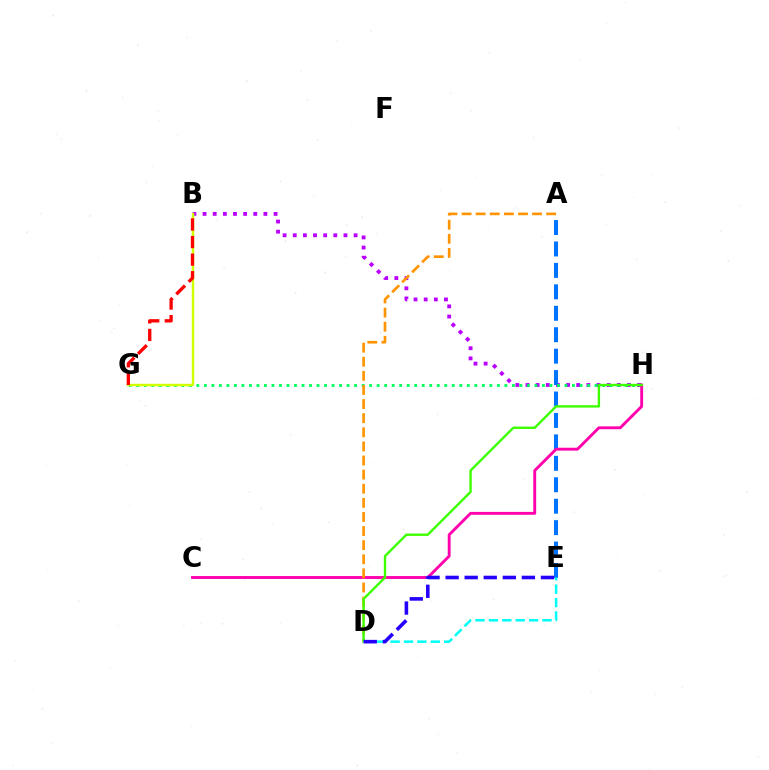{('B', 'H'): [{'color': '#b900ff', 'line_style': 'dotted', 'thickness': 2.76}], ('A', 'E'): [{'color': '#0074ff', 'line_style': 'dashed', 'thickness': 2.91}], ('G', 'H'): [{'color': '#00ff5c', 'line_style': 'dotted', 'thickness': 2.04}], ('C', 'H'): [{'color': '#ff00ac', 'line_style': 'solid', 'thickness': 2.07}], ('A', 'D'): [{'color': '#ff9400', 'line_style': 'dashed', 'thickness': 1.92}], ('D', 'H'): [{'color': '#3dff00', 'line_style': 'solid', 'thickness': 1.73}], ('B', 'G'): [{'color': '#d1ff00', 'line_style': 'solid', 'thickness': 1.74}, {'color': '#ff0000', 'line_style': 'dashed', 'thickness': 2.39}], ('D', 'E'): [{'color': '#00fff6', 'line_style': 'dashed', 'thickness': 1.82}, {'color': '#2500ff', 'line_style': 'dashed', 'thickness': 2.59}]}